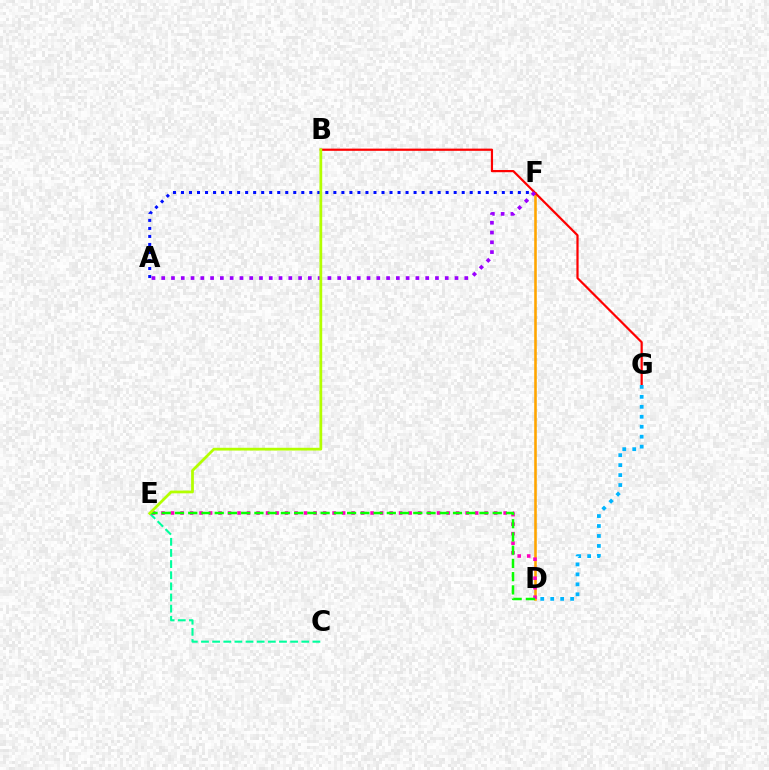{('D', 'F'): [{'color': '#ffa500', 'line_style': 'solid', 'thickness': 1.86}], ('A', 'F'): [{'color': '#0010ff', 'line_style': 'dotted', 'thickness': 2.18}, {'color': '#9b00ff', 'line_style': 'dotted', 'thickness': 2.66}], ('C', 'E'): [{'color': '#00ff9d', 'line_style': 'dashed', 'thickness': 1.51}], ('B', 'G'): [{'color': '#ff0000', 'line_style': 'solid', 'thickness': 1.59}], ('D', 'E'): [{'color': '#ff00bd', 'line_style': 'dotted', 'thickness': 2.58}, {'color': '#08ff00', 'line_style': 'dashed', 'thickness': 1.8}], ('D', 'G'): [{'color': '#00b5ff', 'line_style': 'dotted', 'thickness': 2.71}], ('B', 'E'): [{'color': '#b3ff00', 'line_style': 'solid', 'thickness': 1.99}]}